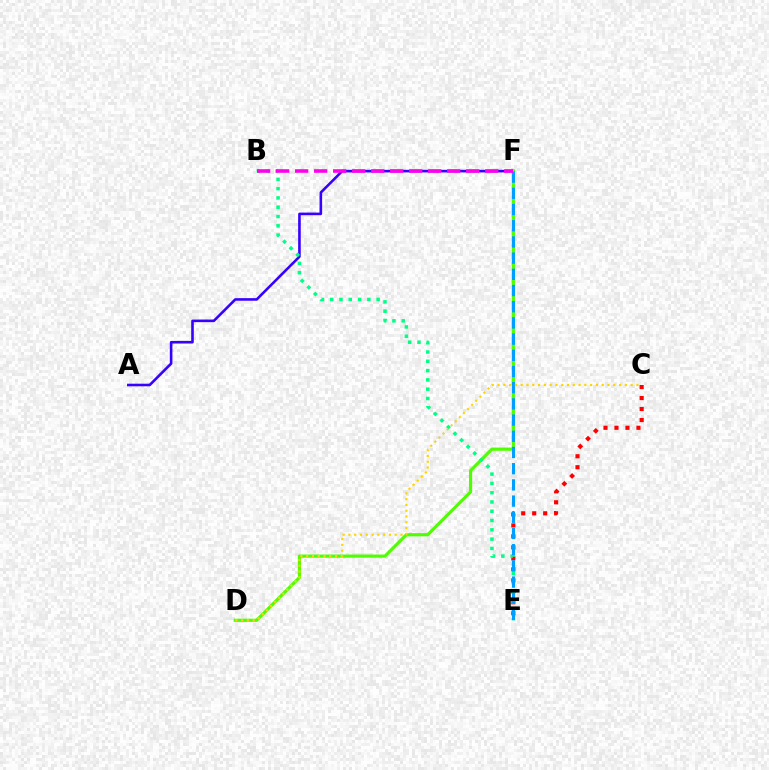{('A', 'F'): [{'color': '#3700ff', 'line_style': 'solid', 'thickness': 1.87}], ('C', 'E'): [{'color': '#ff0000', 'line_style': 'dotted', 'thickness': 2.98}], ('D', 'F'): [{'color': '#4fff00', 'line_style': 'solid', 'thickness': 2.28}], ('B', 'E'): [{'color': '#00ff86', 'line_style': 'dotted', 'thickness': 2.52}], ('E', 'F'): [{'color': '#009eff', 'line_style': 'dashed', 'thickness': 2.2}], ('C', 'D'): [{'color': '#ffd500', 'line_style': 'dotted', 'thickness': 1.57}], ('B', 'F'): [{'color': '#ff00ed', 'line_style': 'dashed', 'thickness': 2.58}]}